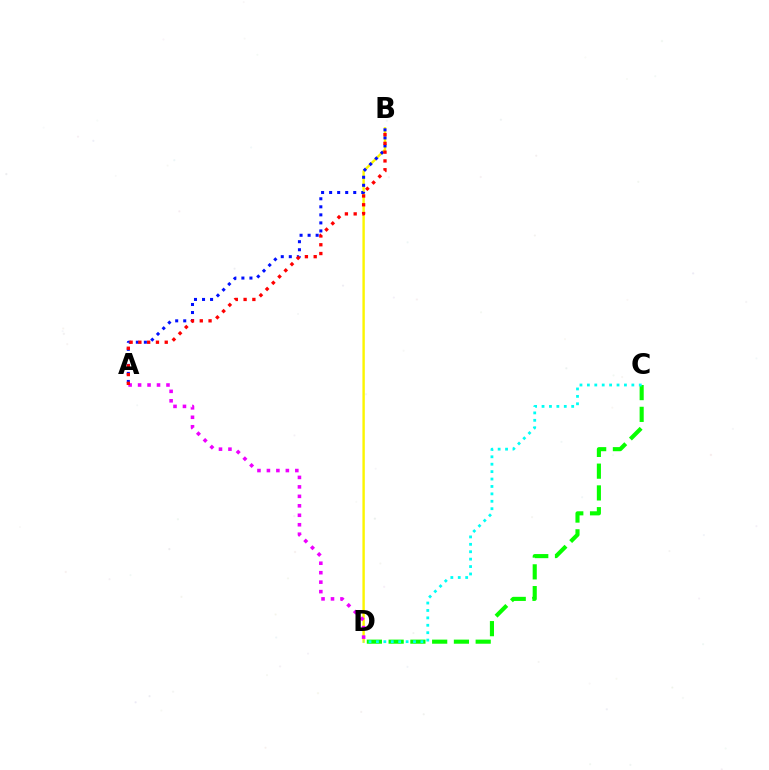{('B', 'D'): [{'color': '#fcf500', 'line_style': 'solid', 'thickness': 1.73}], ('C', 'D'): [{'color': '#08ff00', 'line_style': 'dashed', 'thickness': 2.96}, {'color': '#00fff6', 'line_style': 'dotted', 'thickness': 2.01}], ('A', 'B'): [{'color': '#0010ff', 'line_style': 'dotted', 'thickness': 2.18}, {'color': '#ff0000', 'line_style': 'dotted', 'thickness': 2.39}], ('A', 'D'): [{'color': '#ee00ff', 'line_style': 'dotted', 'thickness': 2.57}]}